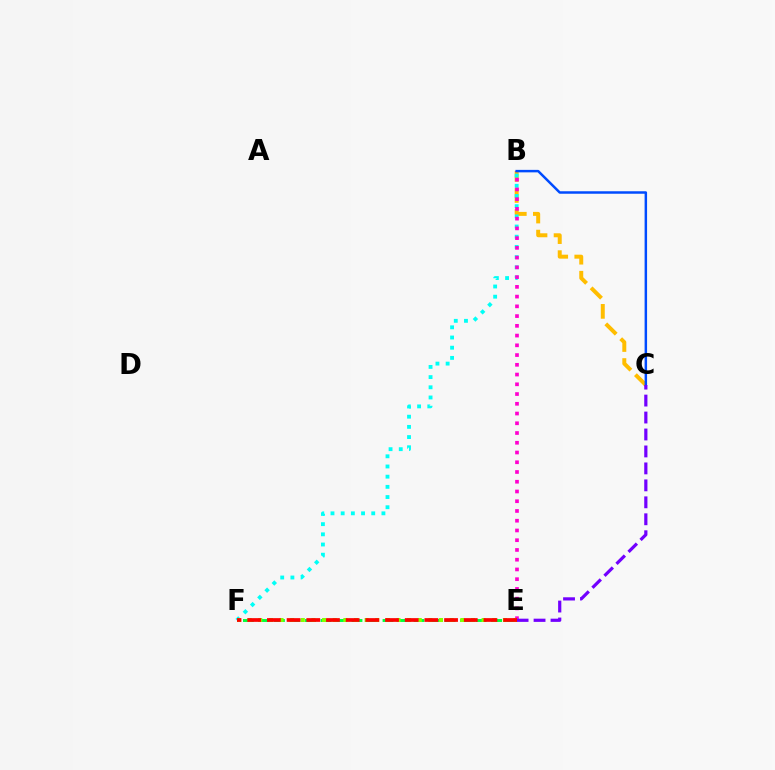{('B', 'C'): [{'color': '#ffbd00', 'line_style': 'dashed', 'thickness': 2.86}, {'color': '#004bff', 'line_style': 'solid', 'thickness': 1.79}], ('B', 'F'): [{'color': '#00fff6', 'line_style': 'dotted', 'thickness': 2.77}], ('B', 'E'): [{'color': '#ff00cf', 'line_style': 'dotted', 'thickness': 2.65}], ('E', 'F'): [{'color': '#00ff39', 'line_style': 'dashed', 'thickness': 2.11}, {'color': '#84ff00', 'line_style': 'dotted', 'thickness': 2.89}, {'color': '#ff0000', 'line_style': 'dashed', 'thickness': 2.67}], ('C', 'E'): [{'color': '#7200ff', 'line_style': 'dashed', 'thickness': 2.3}]}